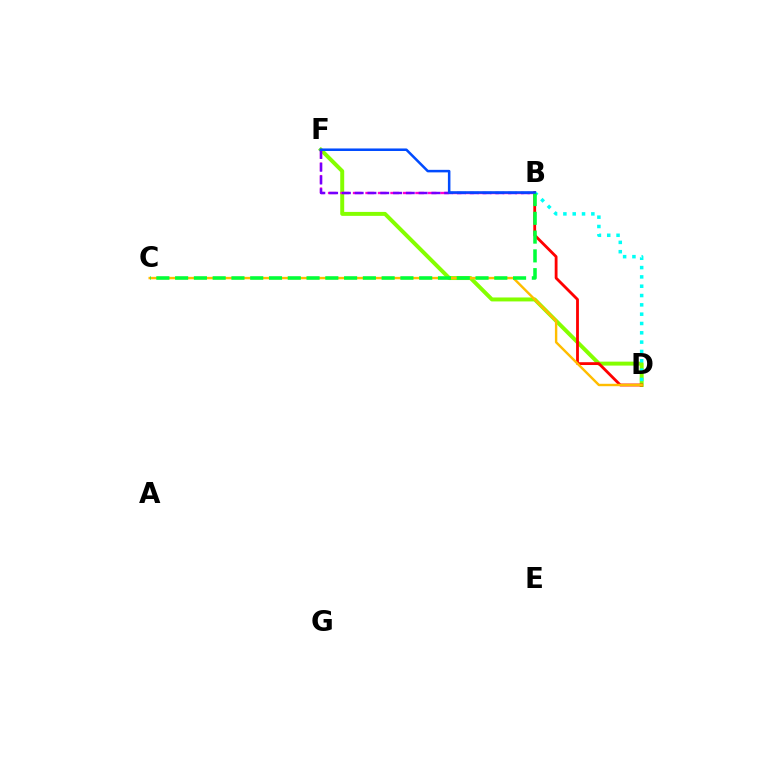{('D', 'F'): [{'color': '#84ff00', 'line_style': 'solid', 'thickness': 2.85}], ('B', 'F'): [{'color': '#ff00cf', 'line_style': 'dashed', 'thickness': 1.7}, {'color': '#7200ff', 'line_style': 'dashed', 'thickness': 1.74}, {'color': '#004bff', 'line_style': 'solid', 'thickness': 1.82}], ('B', 'D'): [{'color': '#ff0000', 'line_style': 'solid', 'thickness': 2.03}, {'color': '#00fff6', 'line_style': 'dotted', 'thickness': 2.53}], ('C', 'D'): [{'color': '#ffbd00', 'line_style': 'solid', 'thickness': 1.74}], ('B', 'C'): [{'color': '#00ff39', 'line_style': 'dashed', 'thickness': 2.55}]}